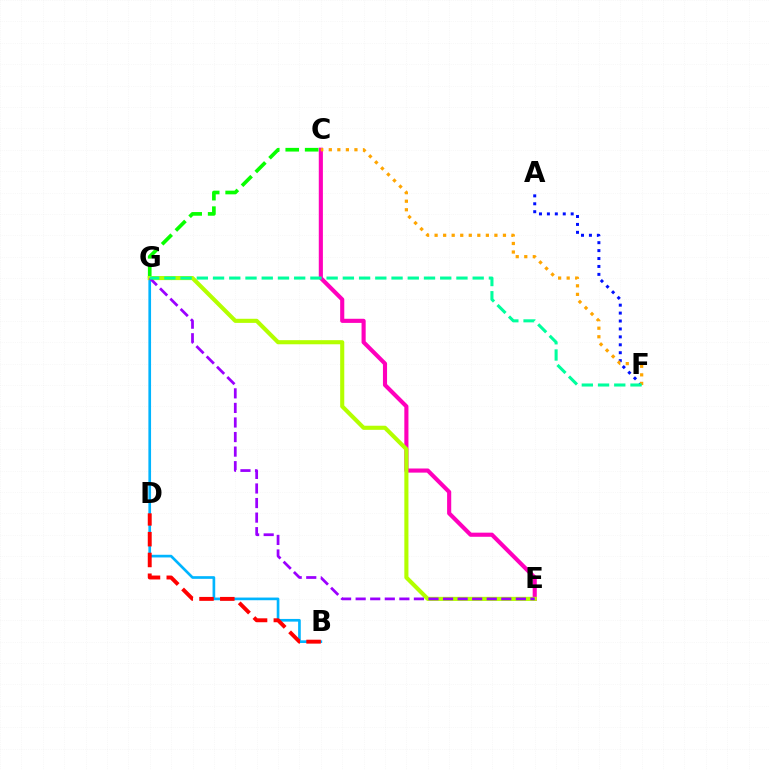{('C', 'E'): [{'color': '#ff00bd', 'line_style': 'solid', 'thickness': 2.97}], ('C', 'G'): [{'color': '#08ff00', 'line_style': 'dashed', 'thickness': 2.64}], ('B', 'G'): [{'color': '#00b5ff', 'line_style': 'solid', 'thickness': 1.92}], ('A', 'F'): [{'color': '#0010ff', 'line_style': 'dotted', 'thickness': 2.15}], ('E', 'G'): [{'color': '#b3ff00', 'line_style': 'solid', 'thickness': 2.95}, {'color': '#9b00ff', 'line_style': 'dashed', 'thickness': 1.98}], ('B', 'D'): [{'color': '#ff0000', 'line_style': 'dashed', 'thickness': 2.83}], ('C', 'F'): [{'color': '#ffa500', 'line_style': 'dotted', 'thickness': 2.32}], ('F', 'G'): [{'color': '#00ff9d', 'line_style': 'dashed', 'thickness': 2.2}]}